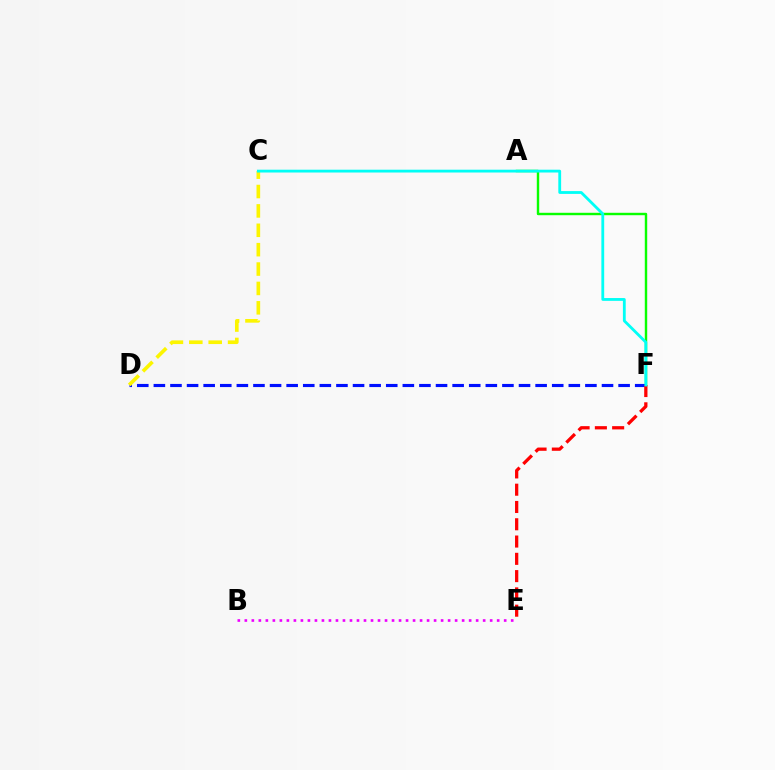{('A', 'F'): [{'color': '#08ff00', 'line_style': 'solid', 'thickness': 1.74}], ('D', 'F'): [{'color': '#0010ff', 'line_style': 'dashed', 'thickness': 2.25}], ('E', 'F'): [{'color': '#ff0000', 'line_style': 'dashed', 'thickness': 2.35}], ('B', 'E'): [{'color': '#ee00ff', 'line_style': 'dotted', 'thickness': 1.9}], ('C', 'D'): [{'color': '#fcf500', 'line_style': 'dashed', 'thickness': 2.63}], ('C', 'F'): [{'color': '#00fff6', 'line_style': 'solid', 'thickness': 2.03}]}